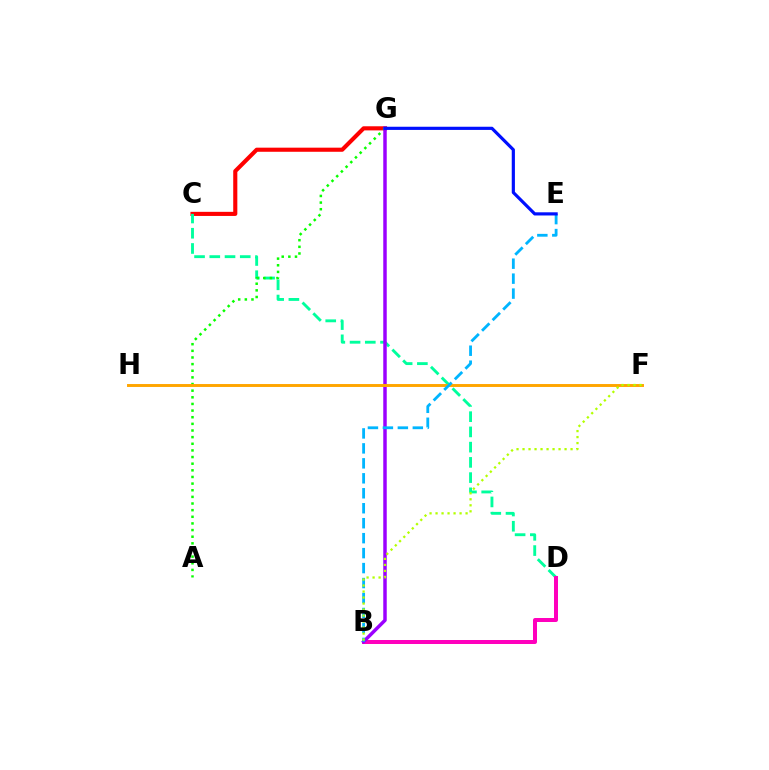{('C', 'G'): [{'color': '#ff0000', 'line_style': 'solid', 'thickness': 2.96}], ('C', 'D'): [{'color': '#00ff9d', 'line_style': 'dashed', 'thickness': 2.07}], ('A', 'G'): [{'color': '#08ff00', 'line_style': 'dotted', 'thickness': 1.8}], ('B', 'D'): [{'color': '#ff00bd', 'line_style': 'solid', 'thickness': 2.87}], ('B', 'G'): [{'color': '#9b00ff', 'line_style': 'solid', 'thickness': 2.5}], ('F', 'H'): [{'color': '#ffa500', 'line_style': 'solid', 'thickness': 2.11}], ('B', 'E'): [{'color': '#00b5ff', 'line_style': 'dashed', 'thickness': 2.03}], ('B', 'F'): [{'color': '#b3ff00', 'line_style': 'dotted', 'thickness': 1.63}], ('E', 'G'): [{'color': '#0010ff', 'line_style': 'solid', 'thickness': 2.29}]}